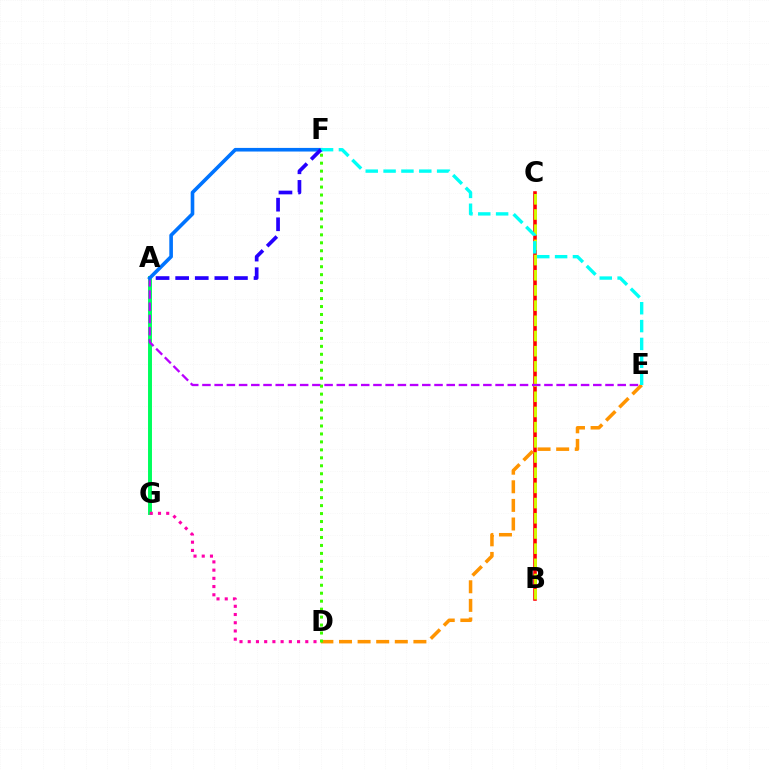{('A', 'G'): [{'color': '#00ff5c', 'line_style': 'solid', 'thickness': 2.84}], ('B', 'C'): [{'color': '#ff0000', 'line_style': 'solid', 'thickness': 2.58}, {'color': '#d1ff00', 'line_style': 'dashed', 'thickness': 2.06}], ('D', 'G'): [{'color': '#ff00ac', 'line_style': 'dotted', 'thickness': 2.23}], ('D', 'E'): [{'color': '#ff9400', 'line_style': 'dashed', 'thickness': 2.53}], ('A', 'E'): [{'color': '#b900ff', 'line_style': 'dashed', 'thickness': 1.66}], ('A', 'F'): [{'color': '#0074ff', 'line_style': 'solid', 'thickness': 2.61}, {'color': '#2500ff', 'line_style': 'dashed', 'thickness': 2.66}], ('D', 'F'): [{'color': '#3dff00', 'line_style': 'dotted', 'thickness': 2.16}], ('E', 'F'): [{'color': '#00fff6', 'line_style': 'dashed', 'thickness': 2.42}]}